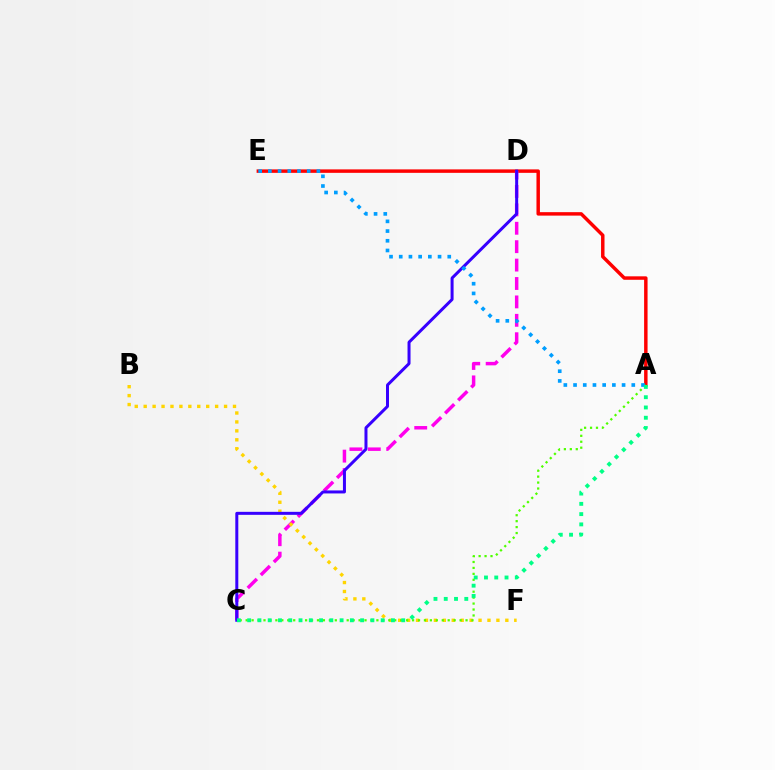{('A', 'E'): [{'color': '#ff0000', 'line_style': 'solid', 'thickness': 2.49}, {'color': '#009eff', 'line_style': 'dotted', 'thickness': 2.64}], ('C', 'D'): [{'color': '#ff00ed', 'line_style': 'dashed', 'thickness': 2.5}, {'color': '#3700ff', 'line_style': 'solid', 'thickness': 2.16}], ('B', 'F'): [{'color': '#ffd500', 'line_style': 'dotted', 'thickness': 2.43}], ('A', 'C'): [{'color': '#4fff00', 'line_style': 'dotted', 'thickness': 1.61}, {'color': '#00ff86', 'line_style': 'dotted', 'thickness': 2.79}]}